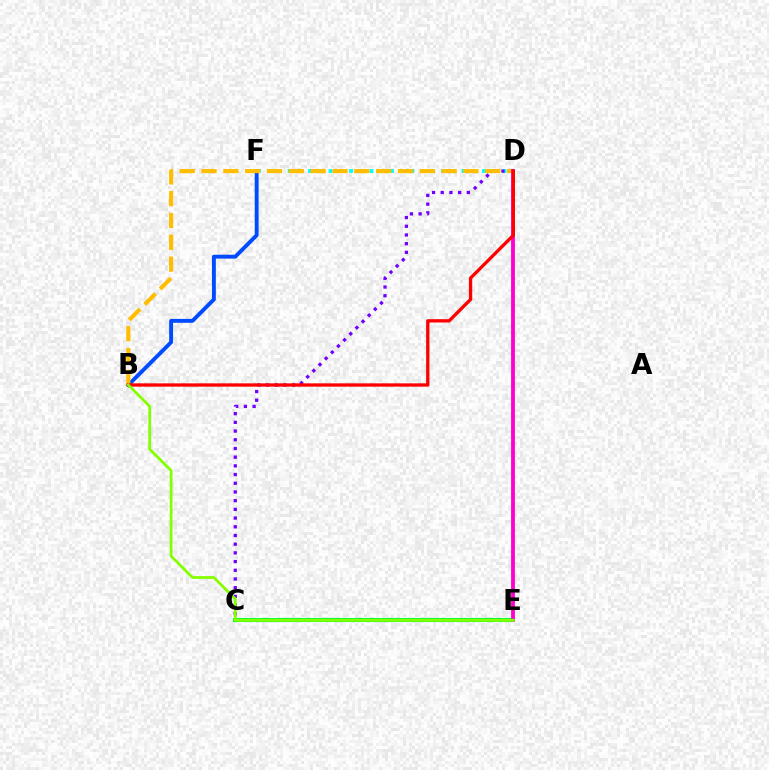{('D', 'F'): [{'color': '#00fff6', 'line_style': 'dotted', 'thickness': 2.78}], ('C', 'D'): [{'color': '#7200ff', 'line_style': 'dotted', 'thickness': 2.36}], ('B', 'F'): [{'color': '#004bff', 'line_style': 'solid', 'thickness': 2.8}], ('B', 'D'): [{'color': '#ffbd00', 'line_style': 'dashed', 'thickness': 2.97}, {'color': '#ff0000', 'line_style': 'solid', 'thickness': 2.38}], ('C', 'E'): [{'color': '#00ff39', 'line_style': 'solid', 'thickness': 2.94}], ('D', 'E'): [{'color': '#ff00cf', 'line_style': 'solid', 'thickness': 2.74}], ('B', 'E'): [{'color': '#84ff00', 'line_style': 'solid', 'thickness': 2.0}]}